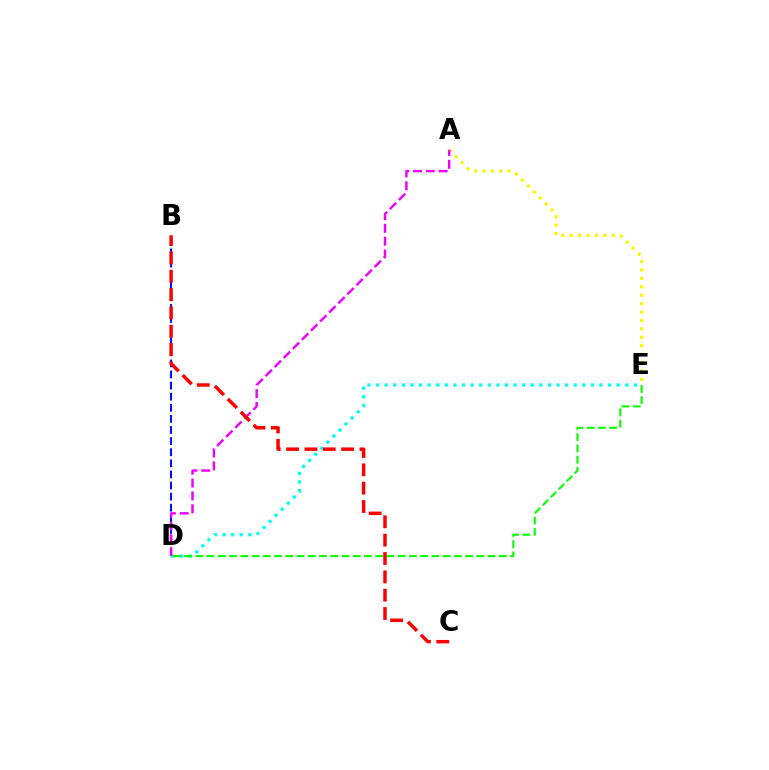{('B', 'D'): [{'color': '#0010ff', 'line_style': 'dashed', 'thickness': 1.51}], ('A', 'E'): [{'color': '#fcf500', 'line_style': 'dotted', 'thickness': 2.29}], ('D', 'E'): [{'color': '#00fff6', 'line_style': 'dotted', 'thickness': 2.33}, {'color': '#08ff00', 'line_style': 'dashed', 'thickness': 1.53}], ('A', 'D'): [{'color': '#ee00ff', 'line_style': 'dashed', 'thickness': 1.75}], ('B', 'C'): [{'color': '#ff0000', 'line_style': 'dashed', 'thickness': 2.49}]}